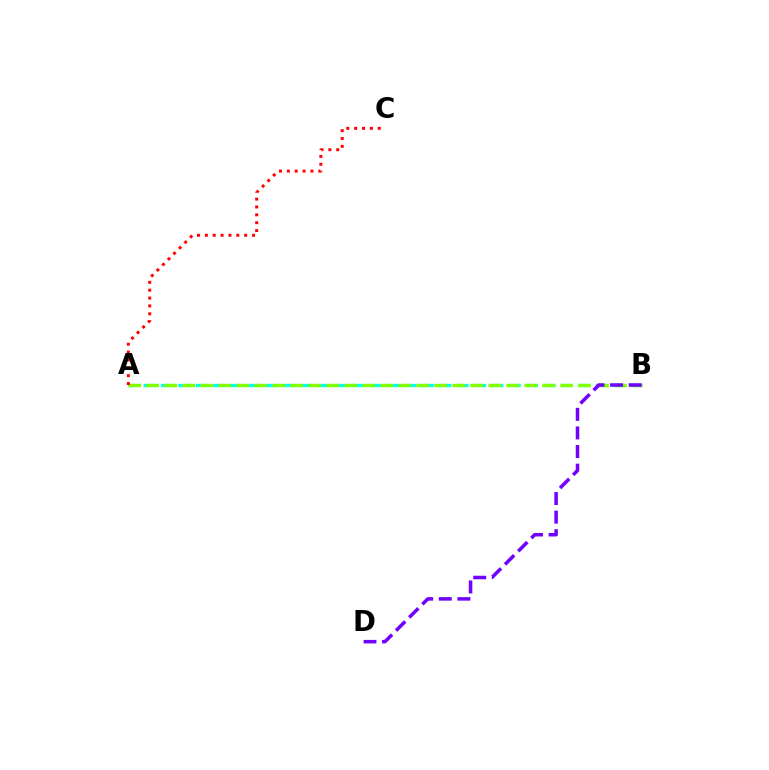{('A', 'B'): [{'color': '#00fff6', 'line_style': 'dashed', 'thickness': 2.36}, {'color': '#84ff00', 'line_style': 'dashed', 'thickness': 2.44}], ('B', 'D'): [{'color': '#7200ff', 'line_style': 'dashed', 'thickness': 2.53}], ('A', 'C'): [{'color': '#ff0000', 'line_style': 'dotted', 'thickness': 2.14}]}